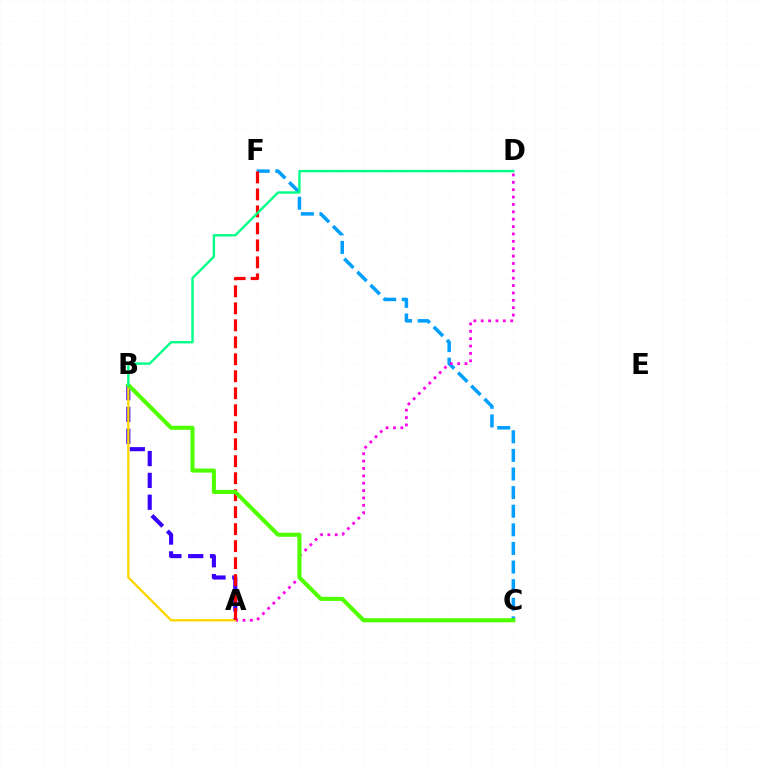{('C', 'F'): [{'color': '#009eff', 'line_style': 'dashed', 'thickness': 2.53}], ('A', 'B'): [{'color': '#3700ff', 'line_style': 'dashed', 'thickness': 2.97}, {'color': '#ffd500', 'line_style': 'solid', 'thickness': 1.68}], ('A', 'D'): [{'color': '#ff00ed', 'line_style': 'dotted', 'thickness': 2.0}], ('A', 'F'): [{'color': '#ff0000', 'line_style': 'dashed', 'thickness': 2.31}], ('B', 'C'): [{'color': '#4fff00', 'line_style': 'solid', 'thickness': 2.94}], ('B', 'D'): [{'color': '#00ff86', 'line_style': 'solid', 'thickness': 1.71}]}